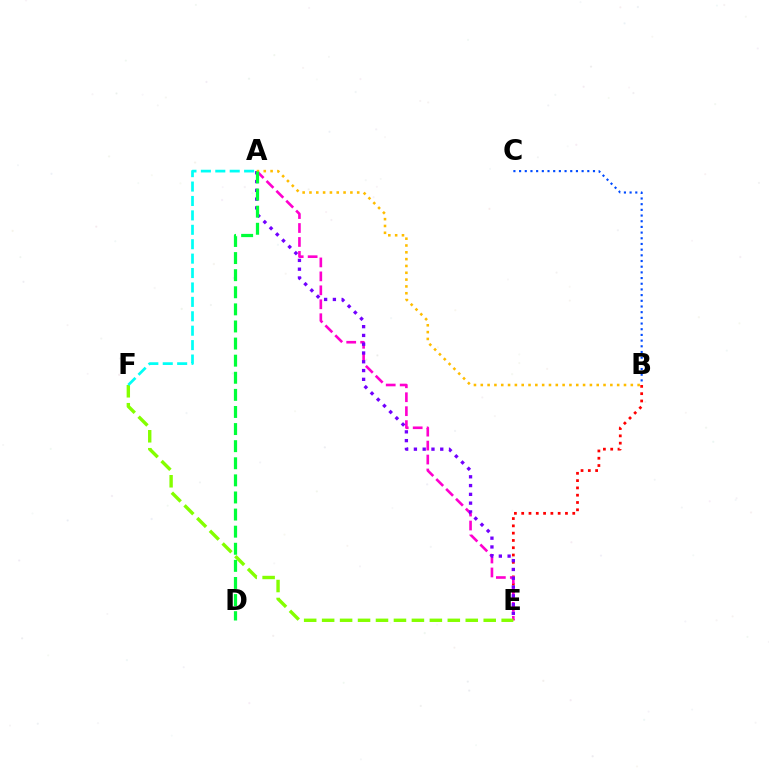{('B', 'E'): [{'color': '#ff0000', 'line_style': 'dotted', 'thickness': 1.98}], ('A', 'E'): [{'color': '#ff00cf', 'line_style': 'dashed', 'thickness': 1.9}, {'color': '#7200ff', 'line_style': 'dotted', 'thickness': 2.39}], ('A', 'B'): [{'color': '#ffbd00', 'line_style': 'dotted', 'thickness': 1.85}], ('A', 'D'): [{'color': '#00ff39', 'line_style': 'dashed', 'thickness': 2.32}], ('E', 'F'): [{'color': '#84ff00', 'line_style': 'dashed', 'thickness': 2.44}], ('B', 'C'): [{'color': '#004bff', 'line_style': 'dotted', 'thickness': 1.54}], ('A', 'F'): [{'color': '#00fff6', 'line_style': 'dashed', 'thickness': 1.96}]}